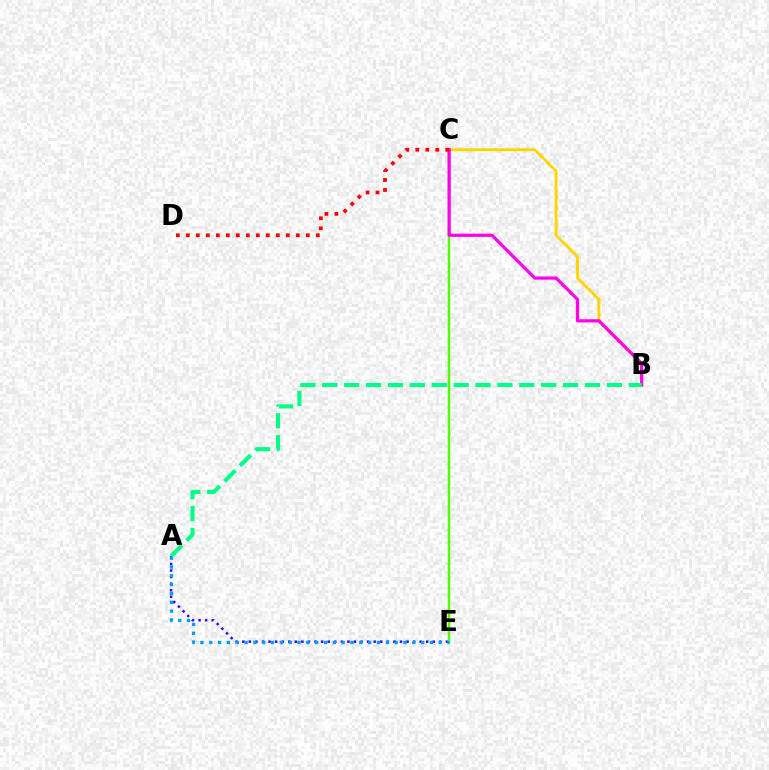{('B', 'C'): [{'color': '#ffd500', 'line_style': 'solid', 'thickness': 2.05}, {'color': '#ff00ed', 'line_style': 'solid', 'thickness': 2.31}], ('A', 'E'): [{'color': '#3700ff', 'line_style': 'dotted', 'thickness': 1.79}, {'color': '#009eff', 'line_style': 'dotted', 'thickness': 2.4}], ('C', 'E'): [{'color': '#4fff00', 'line_style': 'solid', 'thickness': 1.79}], ('C', 'D'): [{'color': '#ff0000', 'line_style': 'dotted', 'thickness': 2.72}], ('A', 'B'): [{'color': '#00ff86', 'line_style': 'dashed', 'thickness': 2.97}]}